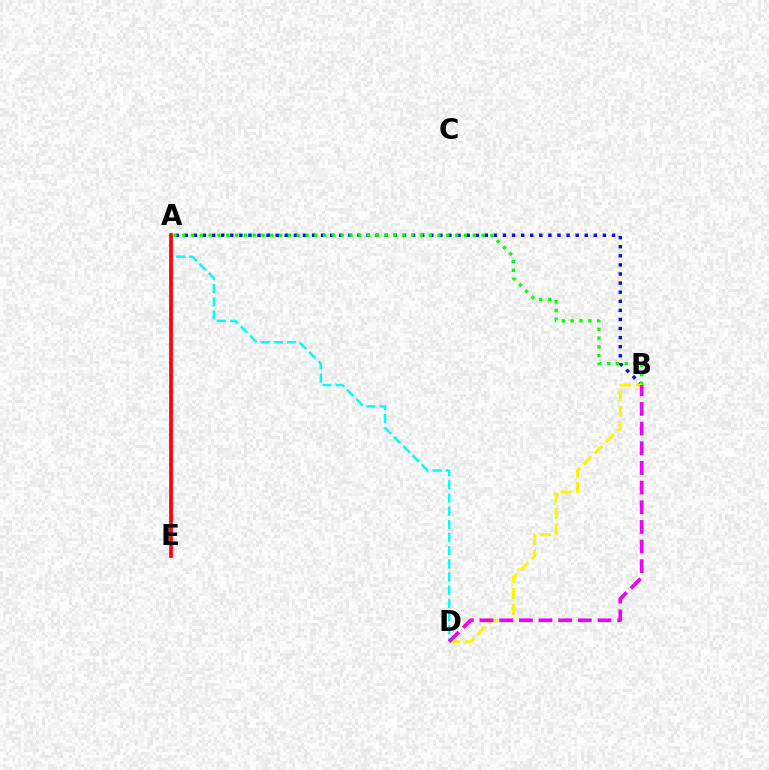{('A', 'B'): [{'color': '#0010ff', 'line_style': 'dotted', 'thickness': 2.47}, {'color': '#08ff00', 'line_style': 'dotted', 'thickness': 2.39}], ('A', 'D'): [{'color': '#00fff6', 'line_style': 'dashed', 'thickness': 1.79}], ('B', 'D'): [{'color': '#fcf500', 'line_style': 'dashed', 'thickness': 2.14}, {'color': '#ee00ff', 'line_style': 'dashed', 'thickness': 2.67}], ('A', 'E'): [{'color': '#ff0000', 'line_style': 'solid', 'thickness': 2.64}]}